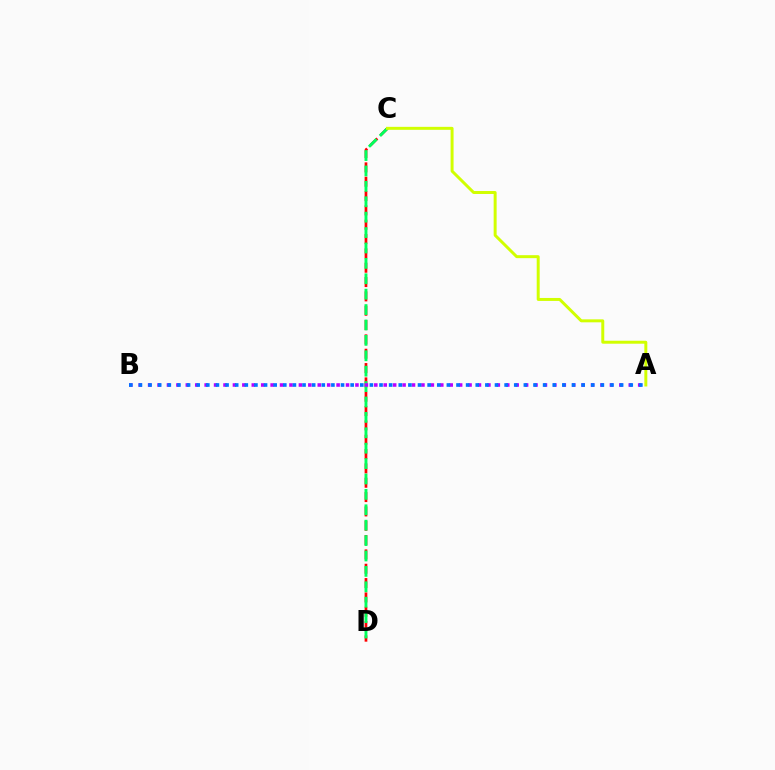{('C', 'D'): [{'color': '#ff0000', 'line_style': 'dashed', 'thickness': 1.95}, {'color': '#00ff5c', 'line_style': 'dashed', 'thickness': 2.09}], ('A', 'B'): [{'color': '#b900ff', 'line_style': 'dotted', 'thickness': 2.56}, {'color': '#0074ff', 'line_style': 'dotted', 'thickness': 2.61}], ('A', 'C'): [{'color': '#d1ff00', 'line_style': 'solid', 'thickness': 2.14}]}